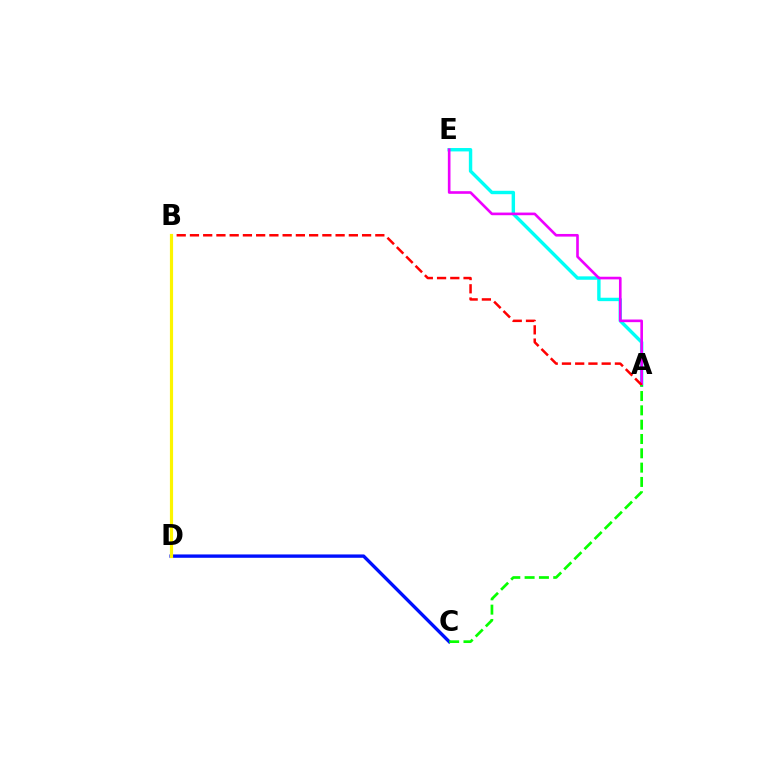{('A', 'E'): [{'color': '#00fff6', 'line_style': 'solid', 'thickness': 2.45}, {'color': '#ee00ff', 'line_style': 'solid', 'thickness': 1.9}], ('C', 'D'): [{'color': '#0010ff', 'line_style': 'solid', 'thickness': 2.42}], ('A', 'B'): [{'color': '#ff0000', 'line_style': 'dashed', 'thickness': 1.8}], ('A', 'C'): [{'color': '#08ff00', 'line_style': 'dashed', 'thickness': 1.95}], ('B', 'D'): [{'color': '#fcf500', 'line_style': 'solid', 'thickness': 2.28}]}